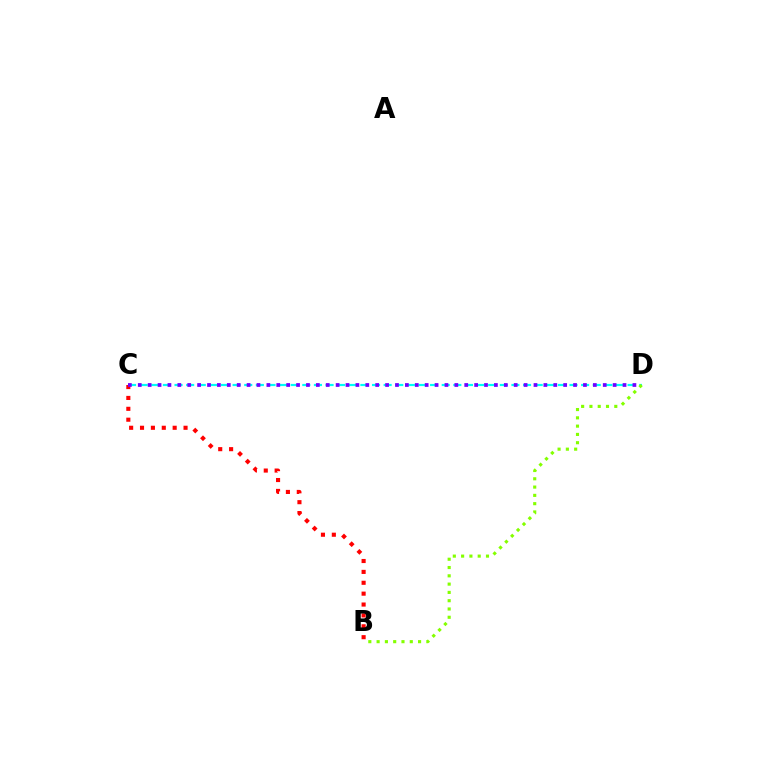{('C', 'D'): [{'color': '#00fff6', 'line_style': 'dashed', 'thickness': 1.58}, {'color': '#7200ff', 'line_style': 'dotted', 'thickness': 2.69}], ('B', 'C'): [{'color': '#ff0000', 'line_style': 'dotted', 'thickness': 2.96}], ('B', 'D'): [{'color': '#84ff00', 'line_style': 'dotted', 'thickness': 2.25}]}